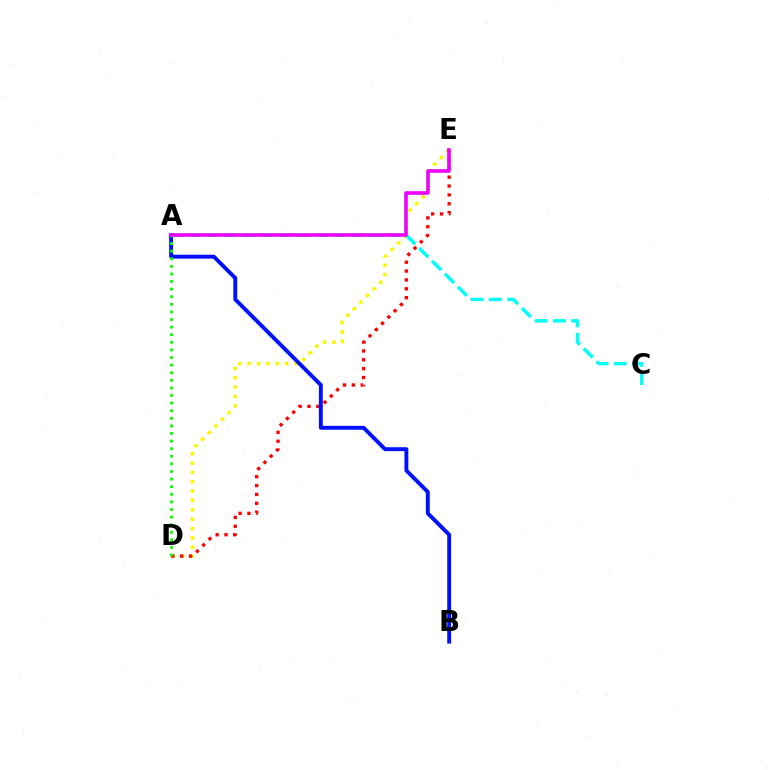{('D', 'E'): [{'color': '#fcf500', 'line_style': 'dotted', 'thickness': 2.54}, {'color': '#ff0000', 'line_style': 'dotted', 'thickness': 2.41}], ('A', 'B'): [{'color': '#0010ff', 'line_style': 'solid', 'thickness': 2.82}], ('A', 'C'): [{'color': '#00fff6', 'line_style': 'dashed', 'thickness': 2.48}], ('A', 'D'): [{'color': '#08ff00', 'line_style': 'dotted', 'thickness': 2.06}], ('A', 'E'): [{'color': '#ee00ff', 'line_style': 'solid', 'thickness': 2.59}]}